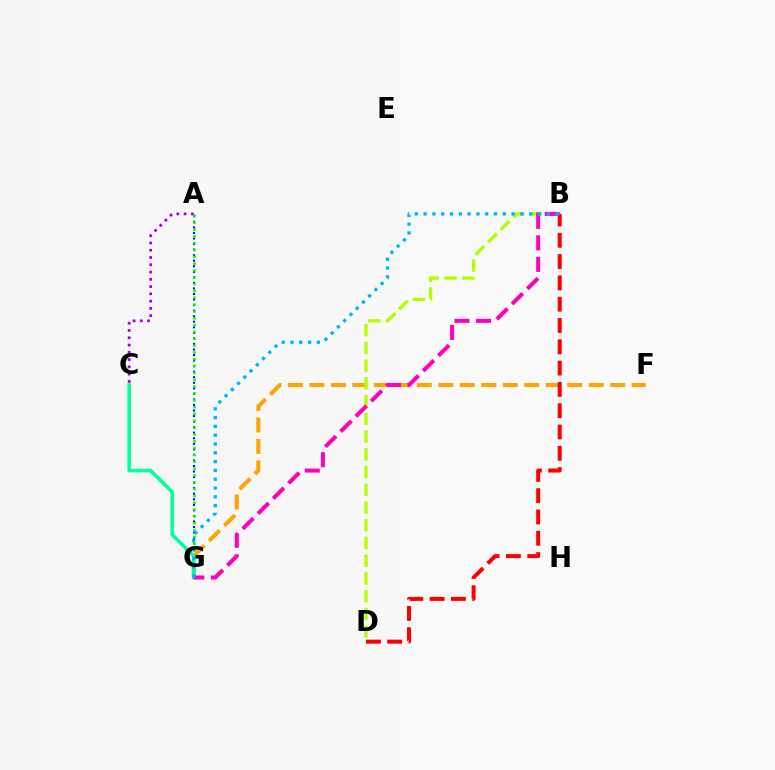{('A', 'G'): [{'color': '#0010ff', 'line_style': 'dotted', 'thickness': 1.51}, {'color': '#08ff00', 'line_style': 'dotted', 'thickness': 1.86}], ('F', 'G'): [{'color': '#ffa500', 'line_style': 'dashed', 'thickness': 2.92}], ('B', 'D'): [{'color': '#b3ff00', 'line_style': 'dashed', 'thickness': 2.41}, {'color': '#ff0000', 'line_style': 'dashed', 'thickness': 2.89}], ('C', 'G'): [{'color': '#00ff9d', 'line_style': 'solid', 'thickness': 2.57}], ('A', 'C'): [{'color': '#9b00ff', 'line_style': 'dotted', 'thickness': 1.98}], ('B', 'G'): [{'color': '#ff00bd', 'line_style': 'dashed', 'thickness': 2.92}, {'color': '#00b5ff', 'line_style': 'dotted', 'thickness': 2.39}]}